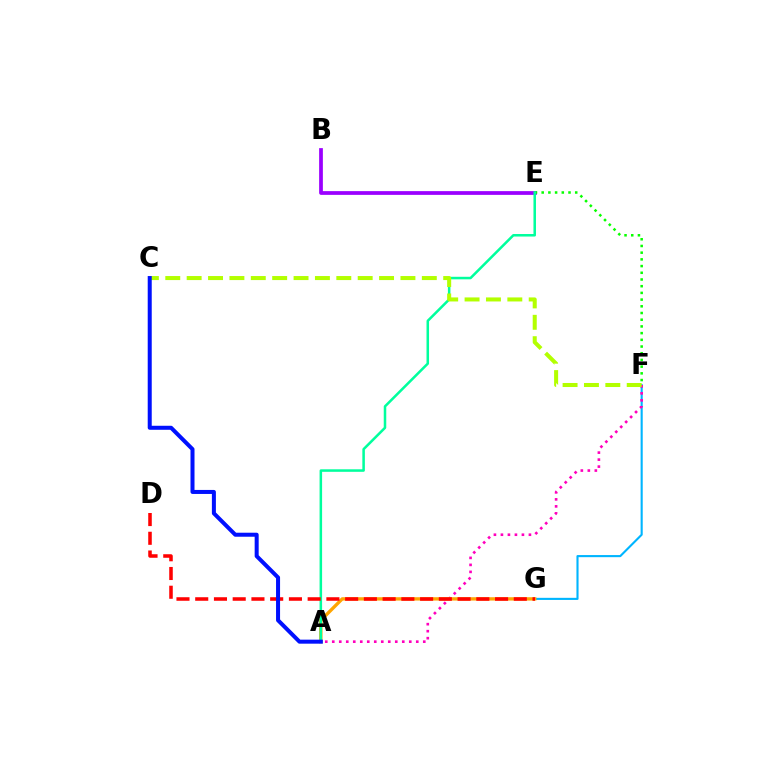{('F', 'G'): [{'color': '#00b5ff', 'line_style': 'solid', 'thickness': 1.52}], ('B', 'E'): [{'color': '#9b00ff', 'line_style': 'solid', 'thickness': 2.69}], ('A', 'F'): [{'color': '#ff00bd', 'line_style': 'dotted', 'thickness': 1.9}], ('A', 'G'): [{'color': '#ffa500', 'line_style': 'solid', 'thickness': 2.4}], ('E', 'F'): [{'color': '#08ff00', 'line_style': 'dotted', 'thickness': 1.82}], ('A', 'E'): [{'color': '#00ff9d', 'line_style': 'solid', 'thickness': 1.82}], ('C', 'F'): [{'color': '#b3ff00', 'line_style': 'dashed', 'thickness': 2.9}], ('D', 'G'): [{'color': '#ff0000', 'line_style': 'dashed', 'thickness': 2.55}], ('A', 'C'): [{'color': '#0010ff', 'line_style': 'solid', 'thickness': 2.89}]}